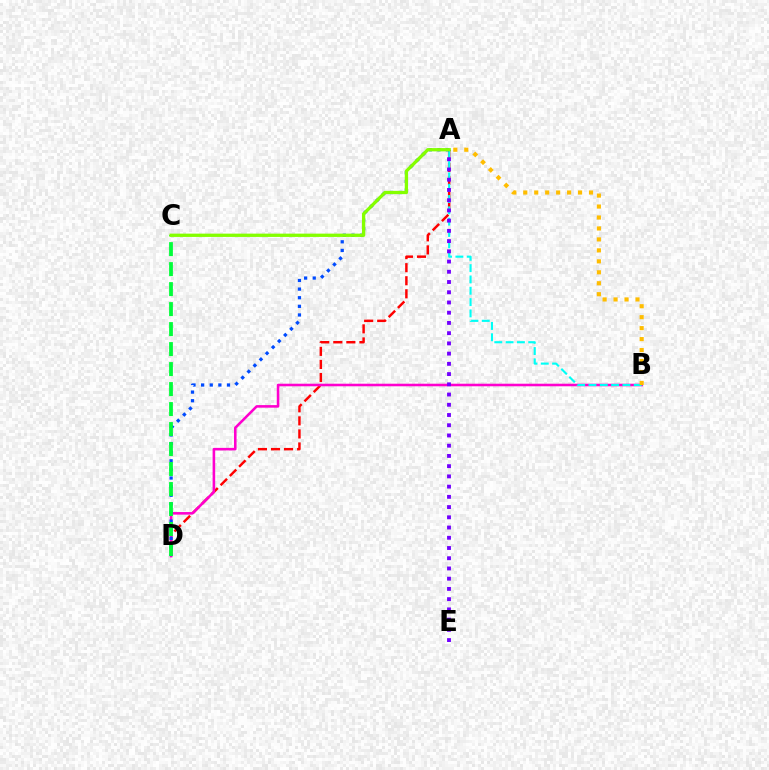{('A', 'D'): [{'color': '#ff0000', 'line_style': 'dashed', 'thickness': 1.77}, {'color': '#004bff', 'line_style': 'dotted', 'thickness': 2.34}], ('B', 'D'): [{'color': '#ff00cf', 'line_style': 'solid', 'thickness': 1.85}], ('A', 'B'): [{'color': '#00fff6', 'line_style': 'dashed', 'thickness': 1.54}, {'color': '#ffbd00', 'line_style': 'dotted', 'thickness': 2.98}], ('A', 'E'): [{'color': '#7200ff', 'line_style': 'dotted', 'thickness': 2.78}], ('C', 'D'): [{'color': '#00ff39', 'line_style': 'dashed', 'thickness': 2.72}], ('A', 'C'): [{'color': '#84ff00', 'line_style': 'solid', 'thickness': 2.37}]}